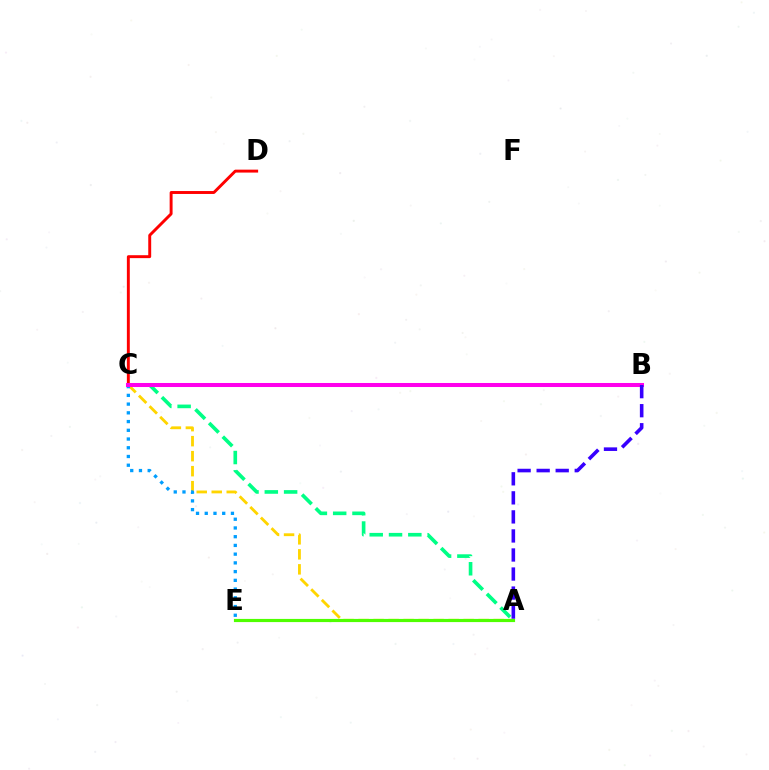{('A', 'C'): [{'color': '#00ff86', 'line_style': 'dashed', 'thickness': 2.62}, {'color': '#ffd500', 'line_style': 'dashed', 'thickness': 2.04}], ('C', 'E'): [{'color': '#009eff', 'line_style': 'dotted', 'thickness': 2.37}], ('C', 'D'): [{'color': '#ff0000', 'line_style': 'solid', 'thickness': 2.11}], ('B', 'C'): [{'color': '#ff00ed', 'line_style': 'solid', 'thickness': 2.91}], ('A', 'B'): [{'color': '#3700ff', 'line_style': 'dashed', 'thickness': 2.59}], ('A', 'E'): [{'color': '#4fff00', 'line_style': 'solid', 'thickness': 2.28}]}